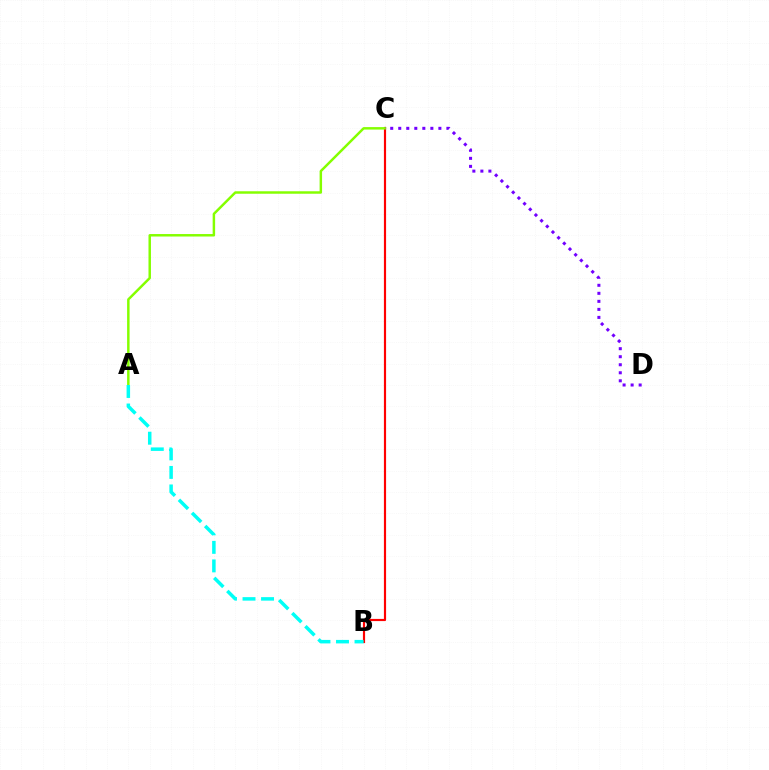{('B', 'C'): [{'color': '#ff0000', 'line_style': 'solid', 'thickness': 1.56}], ('A', 'C'): [{'color': '#84ff00', 'line_style': 'solid', 'thickness': 1.78}], ('A', 'B'): [{'color': '#00fff6', 'line_style': 'dashed', 'thickness': 2.52}], ('C', 'D'): [{'color': '#7200ff', 'line_style': 'dotted', 'thickness': 2.18}]}